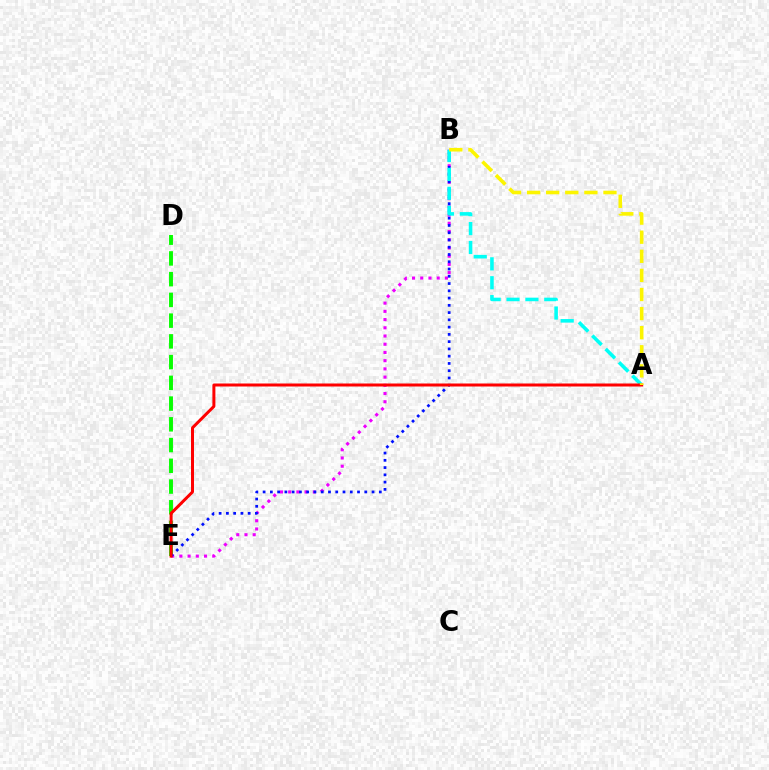{('D', 'E'): [{'color': '#08ff00', 'line_style': 'dashed', 'thickness': 2.82}], ('B', 'E'): [{'color': '#ee00ff', 'line_style': 'dotted', 'thickness': 2.23}, {'color': '#0010ff', 'line_style': 'dotted', 'thickness': 1.97}], ('A', 'B'): [{'color': '#00fff6', 'line_style': 'dashed', 'thickness': 2.57}, {'color': '#fcf500', 'line_style': 'dashed', 'thickness': 2.59}], ('A', 'E'): [{'color': '#ff0000', 'line_style': 'solid', 'thickness': 2.16}]}